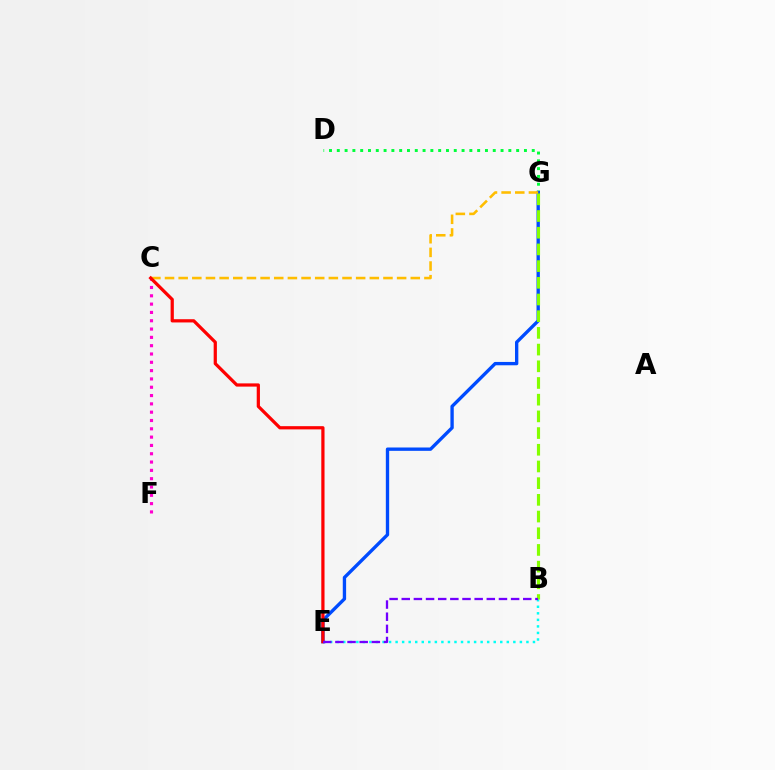{('D', 'G'): [{'color': '#00ff39', 'line_style': 'dotted', 'thickness': 2.12}], ('B', 'E'): [{'color': '#00fff6', 'line_style': 'dotted', 'thickness': 1.78}, {'color': '#7200ff', 'line_style': 'dashed', 'thickness': 1.65}], ('E', 'G'): [{'color': '#004bff', 'line_style': 'solid', 'thickness': 2.41}], ('C', 'F'): [{'color': '#ff00cf', 'line_style': 'dotted', 'thickness': 2.26}], ('C', 'G'): [{'color': '#ffbd00', 'line_style': 'dashed', 'thickness': 1.85}], ('C', 'E'): [{'color': '#ff0000', 'line_style': 'solid', 'thickness': 2.32}], ('B', 'G'): [{'color': '#84ff00', 'line_style': 'dashed', 'thickness': 2.27}]}